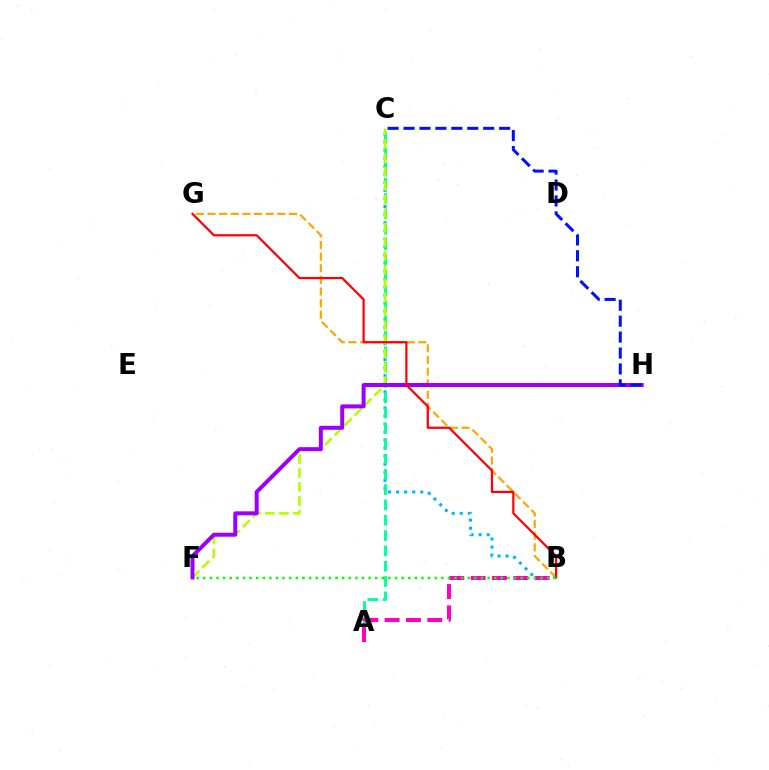{('B', 'C'): [{'color': '#00b5ff', 'line_style': 'dotted', 'thickness': 2.19}], ('A', 'C'): [{'color': '#00ff9d', 'line_style': 'dashed', 'thickness': 2.08}], ('C', 'F'): [{'color': '#b3ff00', 'line_style': 'dashed', 'thickness': 1.9}], ('B', 'G'): [{'color': '#ffa500', 'line_style': 'dashed', 'thickness': 1.58}, {'color': '#ff0000', 'line_style': 'solid', 'thickness': 1.6}], ('A', 'B'): [{'color': '#ff00bd', 'line_style': 'dashed', 'thickness': 2.9}], ('F', 'H'): [{'color': '#9b00ff', 'line_style': 'solid', 'thickness': 2.87}], ('C', 'H'): [{'color': '#0010ff', 'line_style': 'dashed', 'thickness': 2.16}], ('B', 'F'): [{'color': '#08ff00', 'line_style': 'dotted', 'thickness': 1.8}]}